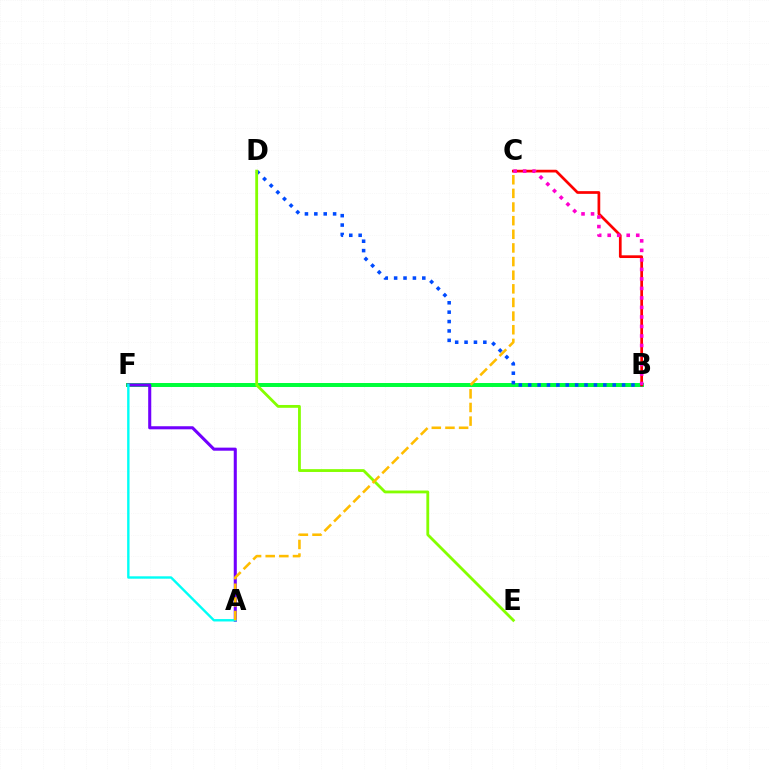{('B', 'F'): [{'color': '#00ff39', 'line_style': 'solid', 'thickness': 2.86}], ('A', 'F'): [{'color': '#7200ff', 'line_style': 'solid', 'thickness': 2.21}, {'color': '#00fff6', 'line_style': 'solid', 'thickness': 1.73}], ('B', 'D'): [{'color': '#004bff', 'line_style': 'dotted', 'thickness': 2.55}], ('B', 'C'): [{'color': '#ff0000', 'line_style': 'solid', 'thickness': 1.95}, {'color': '#ff00cf', 'line_style': 'dotted', 'thickness': 2.58}], ('D', 'E'): [{'color': '#84ff00', 'line_style': 'solid', 'thickness': 2.03}], ('A', 'C'): [{'color': '#ffbd00', 'line_style': 'dashed', 'thickness': 1.85}]}